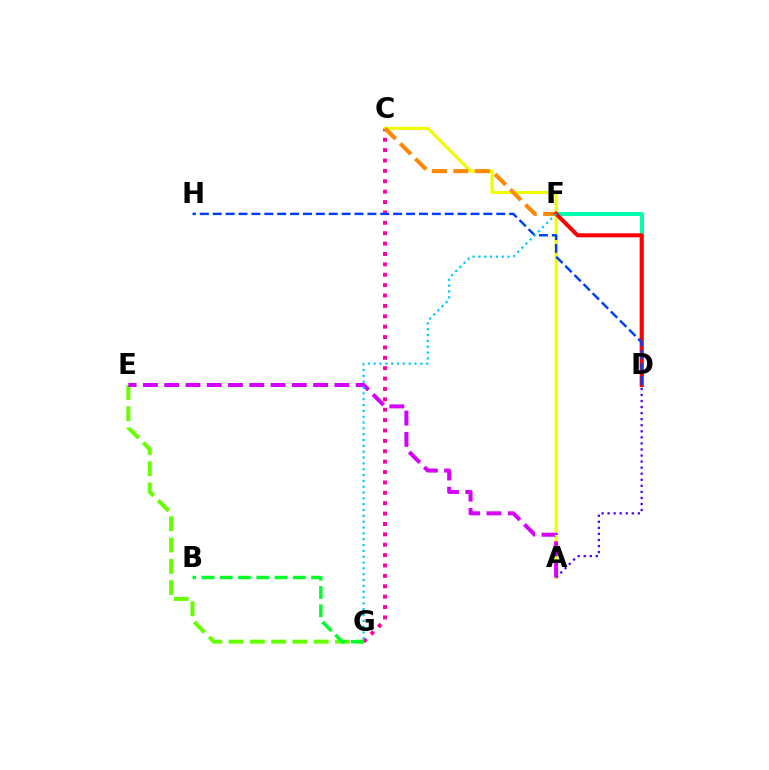{('C', 'G'): [{'color': '#ff00a0', 'line_style': 'dotted', 'thickness': 2.82}], ('A', 'C'): [{'color': '#eeff00', 'line_style': 'solid', 'thickness': 2.24}], ('D', 'F'): [{'color': '#00ffaf', 'line_style': 'solid', 'thickness': 2.87}, {'color': '#ff0000', 'line_style': 'solid', 'thickness': 2.89}], ('C', 'F'): [{'color': '#ff8800', 'line_style': 'dashed', 'thickness': 2.92}], ('A', 'D'): [{'color': '#4f00ff', 'line_style': 'dotted', 'thickness': 1.65}], ('E', 'G'): [{'color': '#66ff00', 'line_style': 'dashed', 'thickness': 2.89}], ('D', 'H'): [{'color': '#003fff', 'line_style': 'dashed', 'thickness': 1.75}], ('A', 'E'): [{'color': '#d600ff', 'line_style': 'dashed', 'thickness': 2.89}], ('B', 'G'): [{'color': '#00ff27', 'line_style': 'dashed', 'thickness': 2.48}], ('F', 'G'): [{'color': '#00c7ff', 'line_style': 'dotted', 'thickness': 1.58}]}